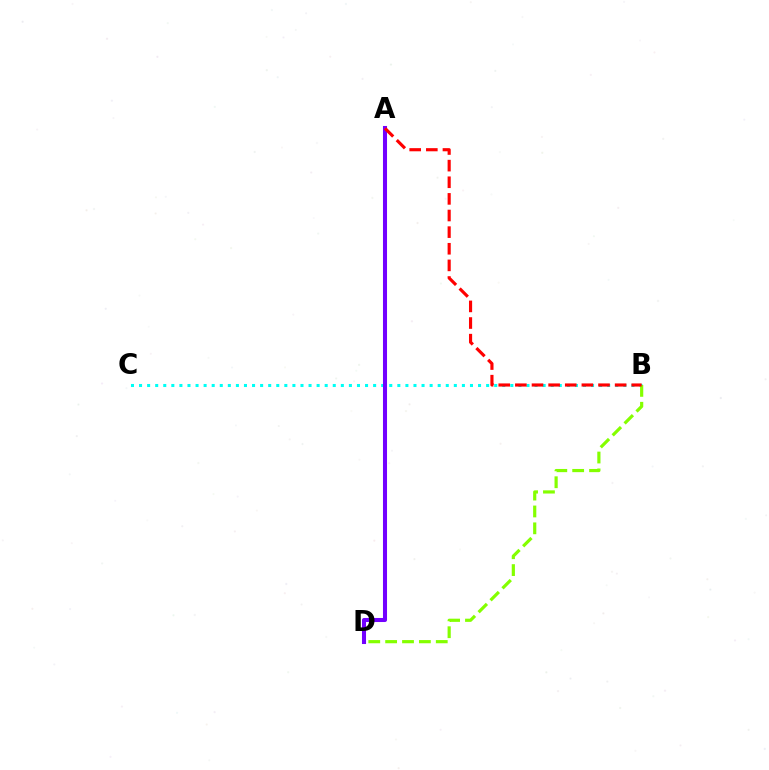{('B', 'C'): [{'color': '#00fff6', 'line_style': 'dotted', 'thickness': 2.19}], ('A', 'D'): [{'color': '#7200ff', 'line_style': 'solid', 'thickness': 2.92}], ('B', 'D'): [{'color': '#84ff00', 'line_style': 'dashed', 'thickness': 2.29}], ('A', 'B'): [{'color': '#ff0000', 'line_style': 'dashed', 'thickness': 2.26}]}